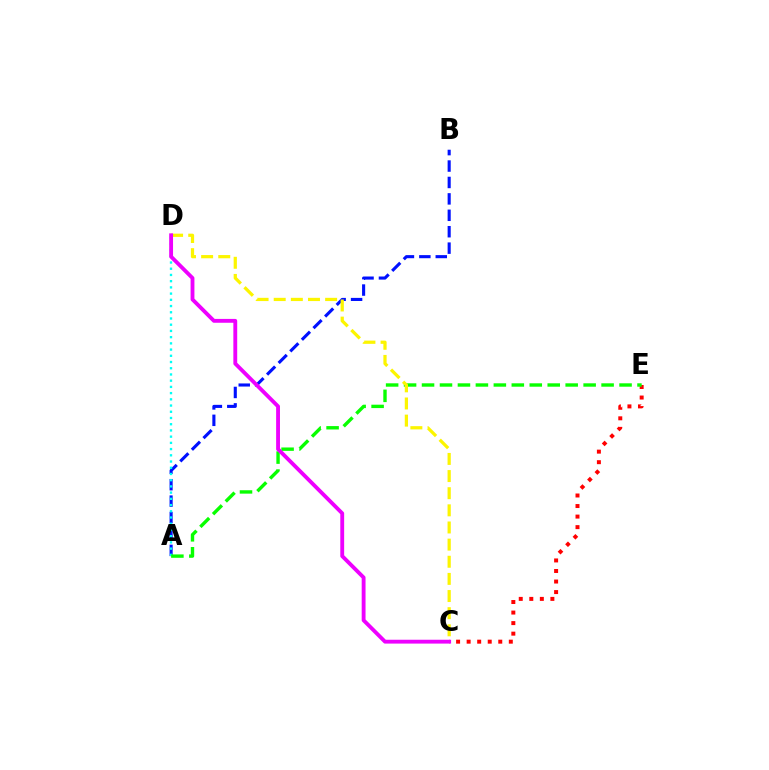{('A', 'B'): [{'color': '#0010ff', 'line_style': 'dashed', 'thickness': 2.23}], ('A', 'D'): [{'color': '#00fff6', 'line_style': 'dotted', 'thickness': 1.69}], ('C', 'E'): [{'color': '#ff0000', 'line_style': 'dotted', 'thickness': 2.86}], ('A', 'E'): [{'color': '#08ff00', 'line_style': 'dashed', 'thickness': 2.44}], ('C', 'D'): [{'color': '#fcf500', 'line_style': 'dashed', 'thickness': 2.33}, {'color': '#ee00ff', 'line_style': 'solid', 'thickness': 2.77}]}